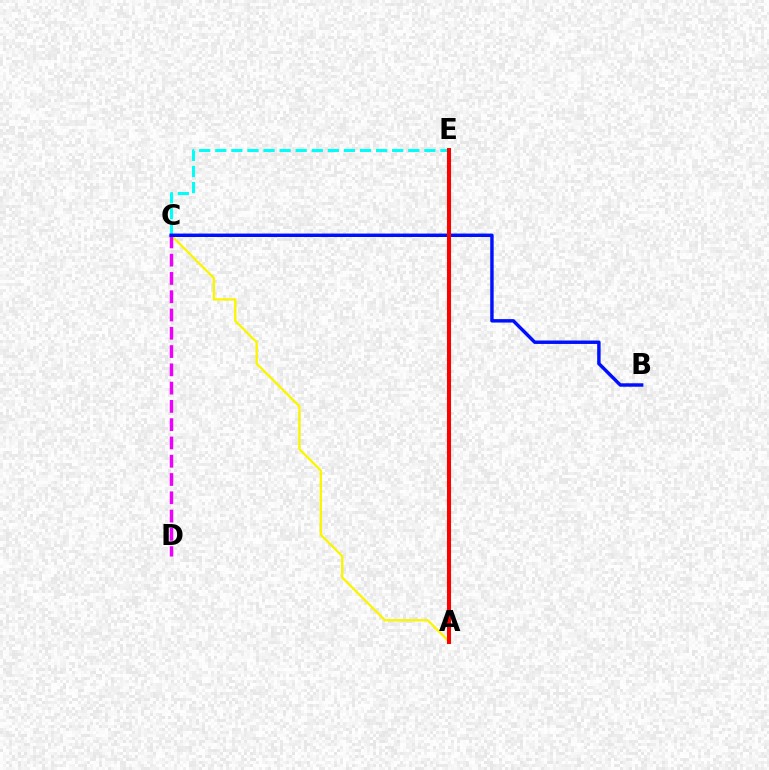{('C', 'E'): [{'color': '#00fff6', 'line_style': 'dashed', 'thickness': 2.18}], ('A', 'C'): [{'color': '#fcf500', 'line_style': 'solid', 'thickness': 1.67}], ('C', 'D'): [{'color': '#ee00ff', 'line_style': 'dashed', 'thickness': 2.48}], ('B', 'C'): [{'color': '#0010ff', 'line_style': 'solid', 'thickness': 2.48}], ('A', 'E'): [{'color': '#08ff00', 'line_style': 'solid', 'thickness': 2.94}, {'color': '#ff0000', 'line_style': 'solid', 'thickness': 2.89}]}